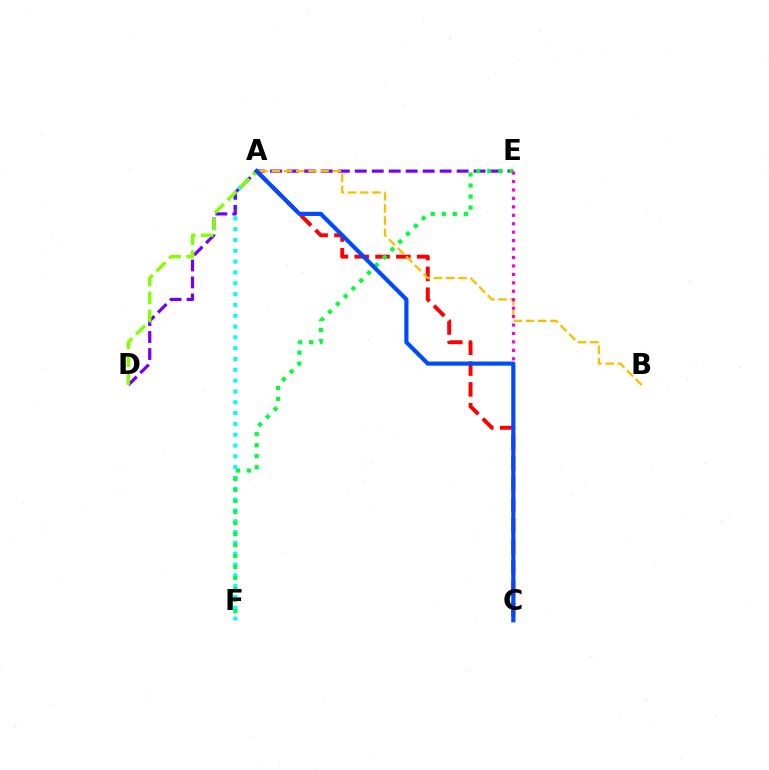{('A', 'F'): [{'color': '#00fff6', 'line_style': 'dotted', 'thickness': 2.94}], ('D', 'E'): [{'color': '#7200ff', 'line_style': 'dashed', 'thickness': 2.31}], ('A', 'C'): [{'color': '#ff0000', 'line_style': 'dashed', 'thickness': 2.83}, {'color': '#004bff', 'line_style': 'solid', 'thickness': 2.99}], ('A', 'B'): [{'color': '#ffbd00', 'line_style': 'dashed', 'thickness': 1.66}], ('E', 'F'): [{'color': '#00ff39', 'line_style': 'dotted', 'thickness': 2.99}], ('A', 'D'): [{'color': '#84ff00', 'line_style': 'dashed', 'thickness': 2.44}], ('C', 'E'): [{'color': '#ff00cf', 'line_style': 'dotted', 'thickness': 2.29}]}